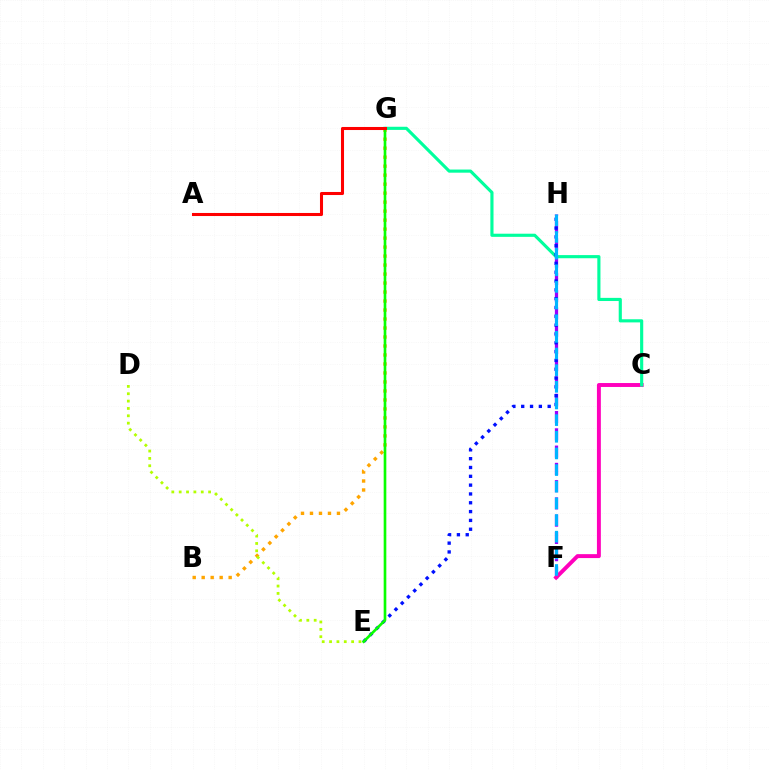{('F', 'H'): [{'color': '#9b00ff', 'line_style': 'dashed', 'thickness': 2.35}, {'color': '#00b5ff', 'line_style': 'dashed', 'thickness': 2.26}], ('C', 'F'): [{'color': '#ff00bd', 'line_style': 'solid', 'thickness': 2.83}], ('C', 'G'): [{'color': '#00ff9d', 'line_style': 'solid', 'thickness': 2.26}], ('B', 'G'): [{'color': '#ffa500', 'line_style': 'dotted', 'thickness': 2.44}], ('E', 'H'): [{'color': '#0010ff', 'line_style': 'dotted', 'thickness': 2.4}], ('E', 'G'): [{'color': '#08ff00', 'line_style': 'solid', 'thickness': 1.9}], ('D', 'E'): [{'color': '#b3ff00', 'line_style': 'dotted', 'thickness': 2.0}], ('A', 'G'): [{'color': '#ff0000', 'line_style': 'solid', 'thickness': 2.2}]}